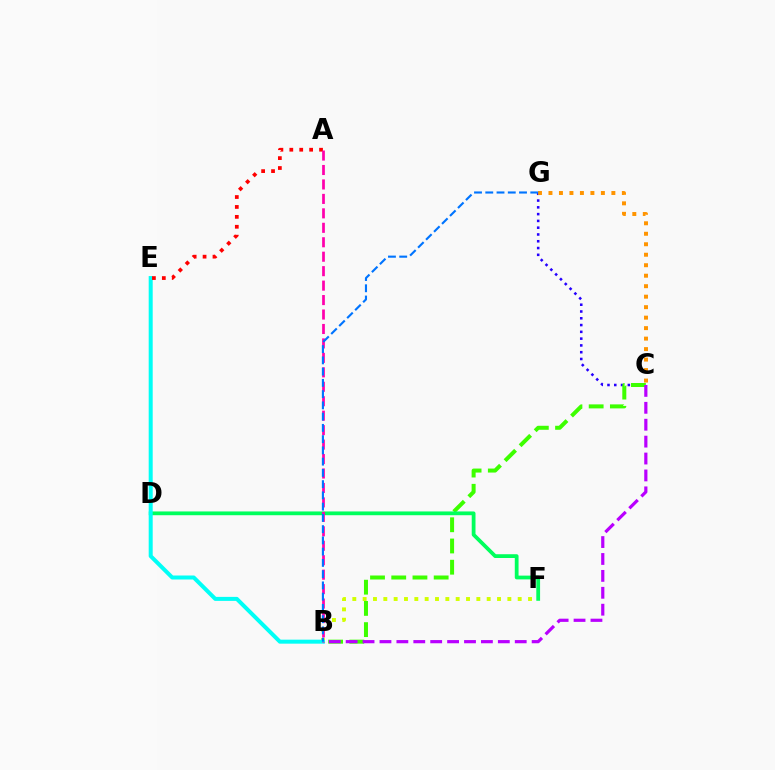{('C', 'G'): [{'color': '#2500ff', 'line_style': 'dotted', 'thickness': 1.84}, {'color': '#ff9400', 'line_style': 'dotted', 'thickness': 2.85}], ('B', 'C'): [{'color': '#3dff00', 'line_style': 'dashed', 'thickness': 2.88}, {'color': '#b900ff', 'line_style': 'dashed', 'thickness': 2.3}], ('B', 'F'): [{'color': '#d1ff00', 'line_style': 'dotted', 'thickness': 2.81}], ('D', 'F'): [{'color': '#00ff5c', 'line_style': 'solid', 'thickness': 2.72}], ('B', 'E'): [{'color': '#00fff6', 'line_style': 'solid', 'thickness': 2.88}], ('A', 'E'): [{'color': '#ff0000', 'line_style': 'dotted', 'thickness': 2.69}], ('A', 'B'): [{'color': '#ff00ac', 'line_style': 'dashed', 'thickness': 1.96}], ('B', 'G'): [{'color': '#0074ff', 'line_style': 'dashed', 'thickness': 1.53}]}